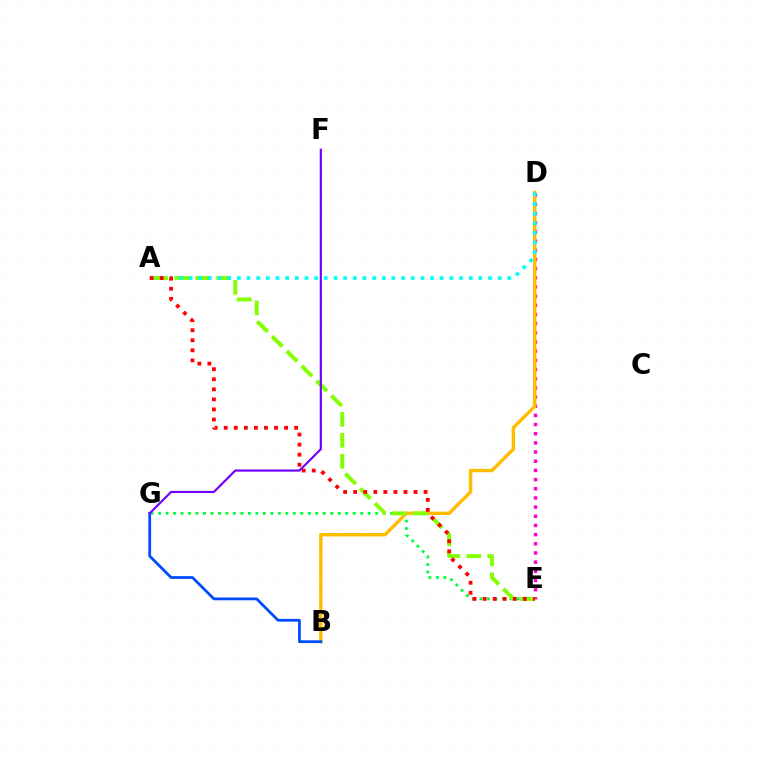{('E', 'G'): [{'color': '#00ff39', 'line_style': 'dotted', 'thickness': 2.03}], ('D', 'E'): [{'color': '#ff00cf', 'line_style': 'dotted', 'thickness': 2.49}], ('B', 'D'): [{'color': '#ffbd00', 'line_style': 'solid', 'thickness': 2.45}], ('A', 'E'): [{'color': '#84ff00', 'line_style': 'dashed', 'thickness': 2.85}, {'color': '#ff0000', 'line_style': 'dotted', 'thickness': 2.73}], ('B', 'G'): [{'color': '#004bff', 'line_style': 'solid', 'thickness': 1.99}], ('A', 'D'): [{'color': '#00fff6', 'line_style': 'dotted', 'thickness': 2.62}], ('F', 'G'): [{'color': '#7200ff', 'line_style': 'solid', 'thickness': 1.56}]}